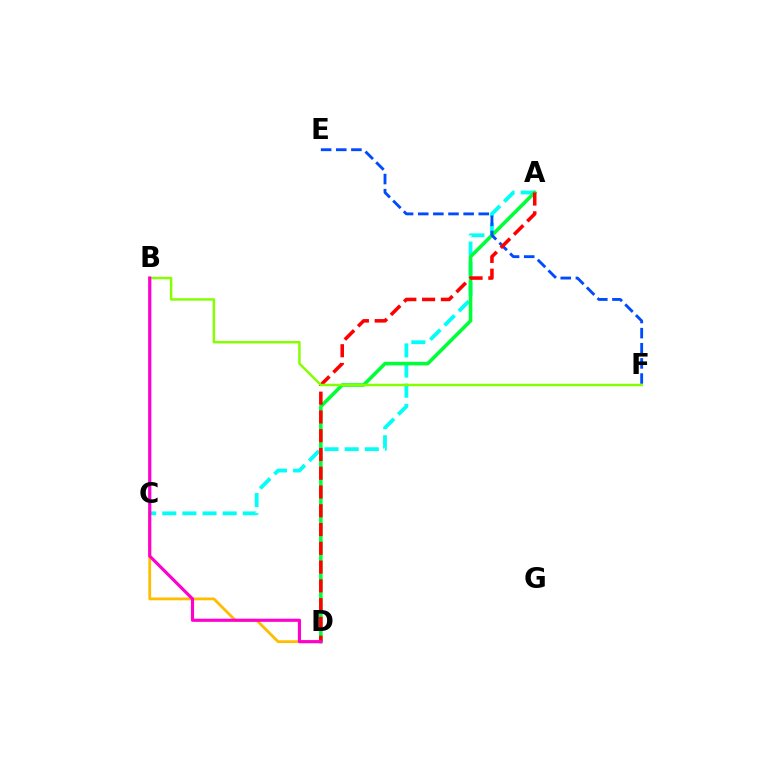{('A', 'C'): [{'color': '#00fff6', 'line_style': 'dashed', 'thickness': 2.74}], ('B', 'C'): [{'color': '#7200ff', 'line_style': 'solid', 'thickness': 1.54}], ('C', 'D'): [{'color': '#ffbd00', 'line_style': 'solid', 'thickness': 2.02}], ('A', 'D'): [{'color': '#00ff39', 'line_style': 'solid', 'thickness': 2.58}, {'color': '#ff0000', 'line_style': 'dashed', 'thickness': 2.55}], ('E', 'F'): [{'color': '#004bff', 'line_style': 'dashed', 'thickness': 2.06}], ('B', 'F'): [{'color': '#84ff00', 'line_style': 'solid', 'thickness': 1.77}], ('B', 'D'): [{'color': '#ff00cf', 'line_style': 'solid', 'thickness': 2.26}]}